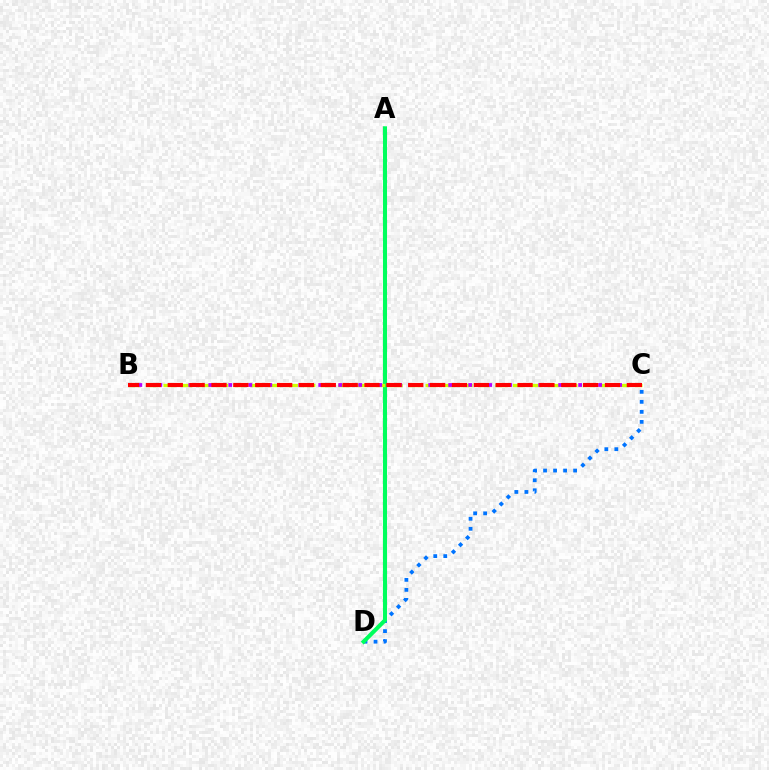{('C', 'D'): [{'color': '#0074ff', 'line_style': 'dotted', 'thickness': 2.72}], ('A', 'D'): [{'color': '#00ff5c', 'line_style': 'solid', 'thickness': 2.93}], ('B', 'C'): [{'color': '#d1ff00', 'line_style': 'dashed', 'thickness': 2.37}, {'color': '#b900ff', 'line_style': 'dotted', 'thickness': 2.72}, {'color': '#ff0000', 'line_style': 'dashed', 'thickness': 2.97}]}